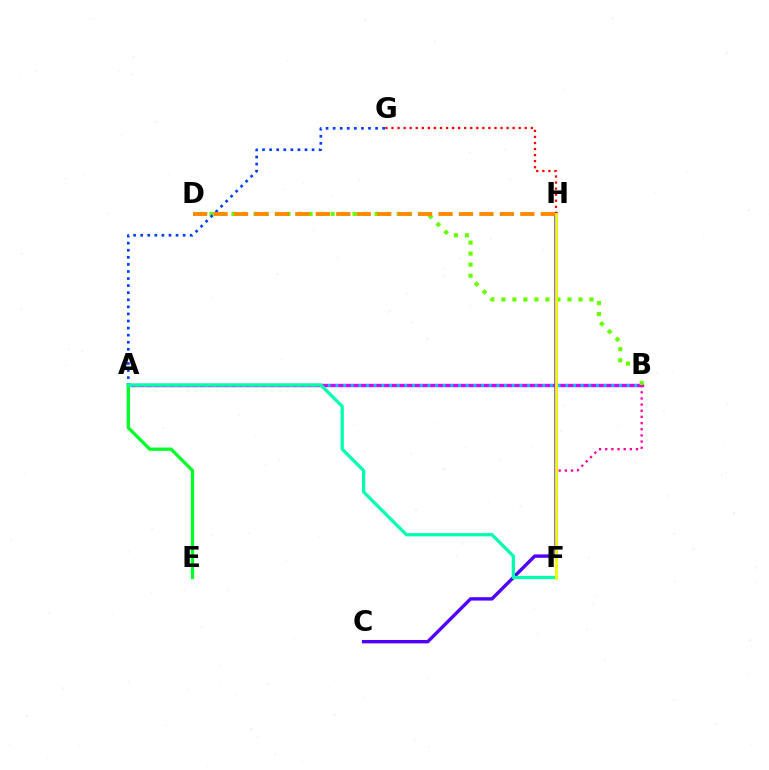{('C', 'H'): [{'color': '#4f00ff', 'line_style': 'solid', 'thickness': 2.44}], ('A', 'B'): [{'color': '#d600ff', 'line_style': 'solid', 'thickness': 2.44}, {'color': '#00c7ff', 'line_style': 'dotted', 'thickness': 2.08}], ('B', 'D'): [{'color': '#66ff00', 'line_style': 'dotted', 'thickness': 2.99}], ('A', 'E'): [{'color': '#00ff27', 'line_style': 'solid', 'thickness': 2.36}], ('A', 'G'): [{'color': '#003fff', 'line_style': 'dotted', 'thickness': 1.92}], ('A', 'F'): [{'color': '#00ffaf', 'line_style': 'solid', 'thickness': 2.34}], ('G', 'H'): [{'color': '#ff0000', 'line_style': 'dotted', 'thickness': 1.65}], ('B', 'F'): [{'color': '#ff00a0', 'line_style': 'dotted', 'thickness': 1.67}], ('D', 'H'): [{'color': '#ff8800', 'line_style': 'dashed', 'thickness': 2.78}], ('F', 'H'): [{'color': '#eeff00', 'line_style': 'solid', 'thickness': 2.04}]}